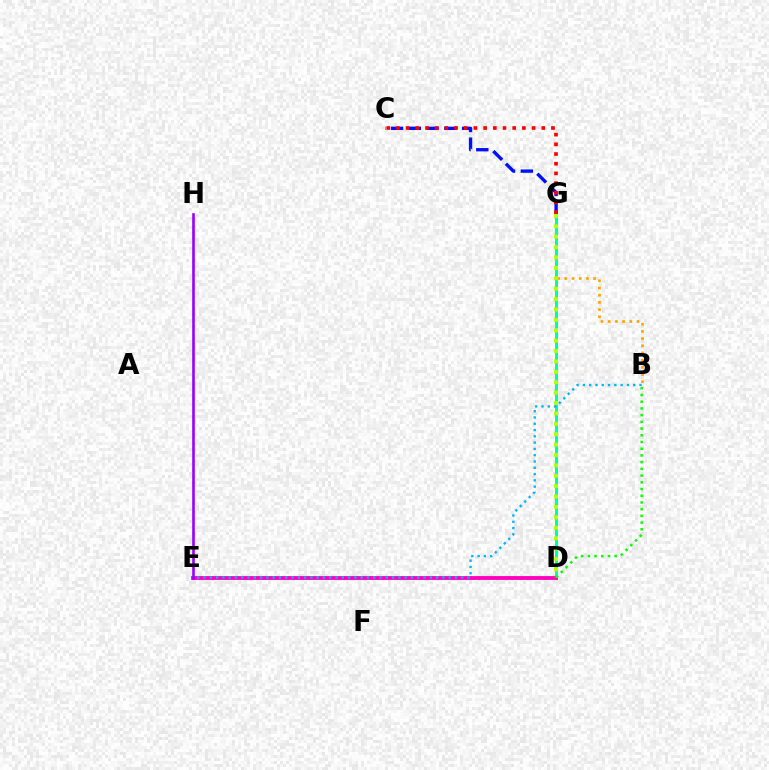{('B', 'G'): [{'color': '#ffa500', 'line_style': 'dotted', 'thickness': 1.96}], ('D', 'G'): [{'color': '#00ff9d', 'line_style': 'solid', 'thickness': 2.17}, {'color': '#b3ff00', 'line_style': 'dotted', 'thickness': 2.82}], ('C', 'G'): [{'color': '#0010ff', 'line_style': 'dashed', 'thickness': 2.42}, {'color': '#ff0000', 'line_style': 'dotted', 'thickness': 2.63}], ('D', 'E'): [{'color': '#ff00bd', 'line_style': 'solid', 'thickness': 2.77}], ('B', 'D'): [{'color': '#08ff00', 'line_style': 'dotted', 'thickness': 1.82}], ('B', 'E'): [{'color': '#00b5ff', 'line_style': 'dotted', 'thickness': 1.71}], ('E', 'H'): [{'color': '#9b00ff', 'line_style': 'solid', 'thickness': 1.89}]}